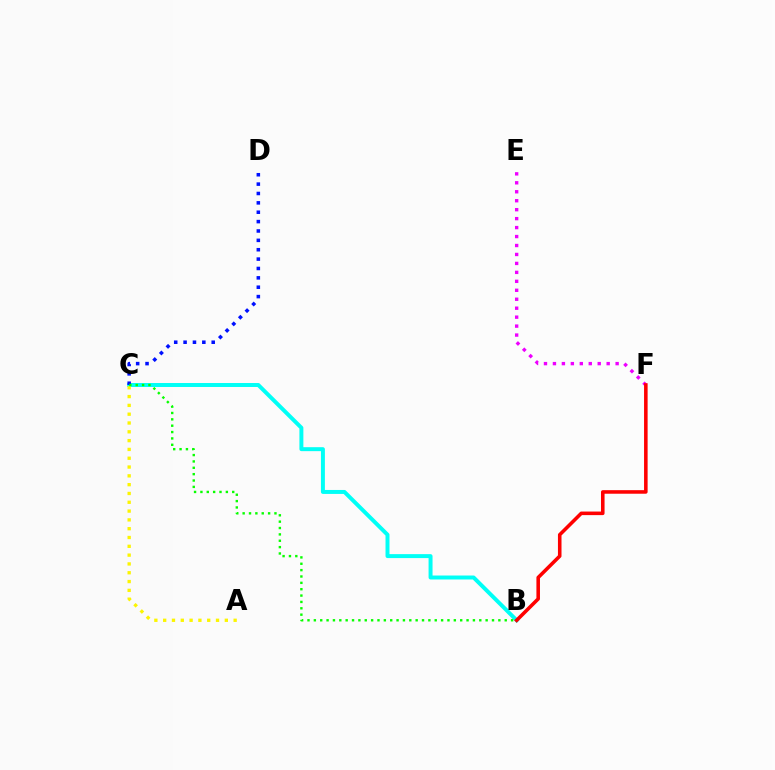{('B', 'C'): [{'color': '#00fff6', 'line_style': 'solid', 'thickness': 2.85}, {'color': '#08ff00', 'line_style': 'dotted', 'thickness': 1.73}], ('C', 'D'): [{'color': '#0010ff', 'line_style': 'dotted', 'thickness': 2.55}], ('E', 'F'): [{'color': '#ee00ff', 'line_style': 'dotted', 'thickness': 2.43}], ('A', 'C'): [{'color': '#fcf500', 'line_style': 'dotted', 'thickness': 2.39}], ('B', 'F'): [{'color': '#ff0000', 'line_style': 'solid', 'thickness': 2.57}]}